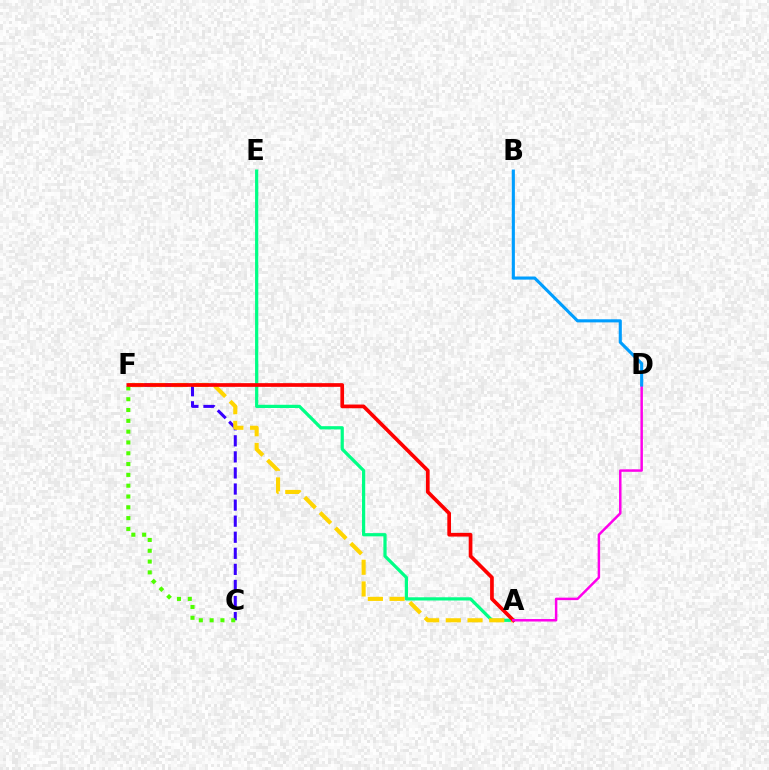{('C', 'F'): [{'color': '#3700ff', 'line_style': 'dashed', 'thickness': 2.18}, {'color': '#4fff00', 'line_style': 'dotted', 'thickness': 2.94}], ('A', 'E'): [{'color': '#00ff86', 'line_style': 'solid', 'thickness': 2.32}], ('A', 'F'): [{'color': '#ffd500', 'line_style': 'dashed', 'thickness': 2.95}, {'color': '#ff0000', 'line_style': 'solid', 'thickness': 2.66}], ('A', 'D'): [{'color': '#ff00ed', 'line_style': 'solid', 'thickness': 1.79}], ('B', 'D'): [{'color': '#009eff', 'line_style': 'solid', 'thickness': 2.23}]}